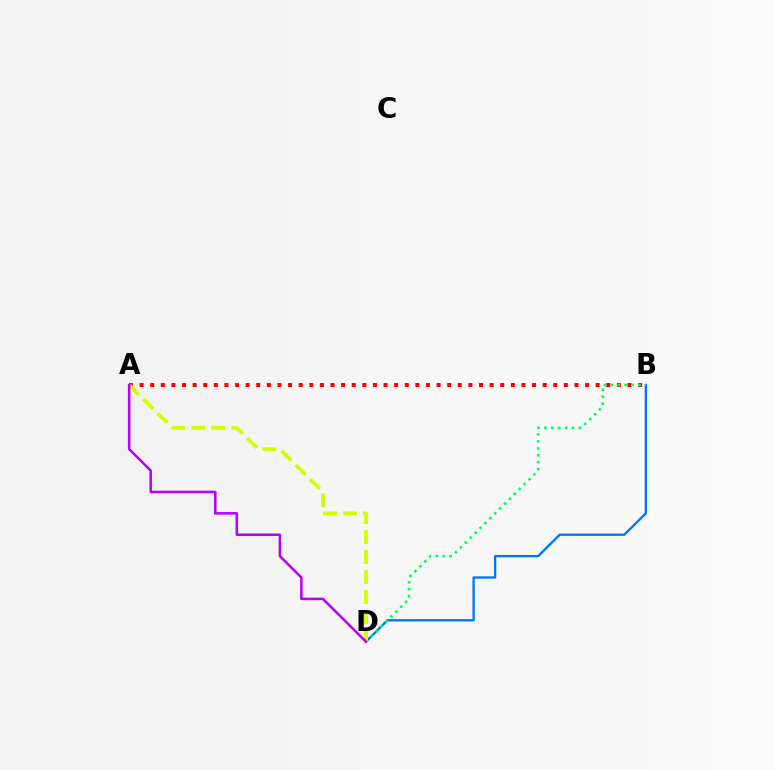{('A', 'B'): [{'color': '#ff0000', 'line_style': 'dotted', 'thickness': 2.88}], ('B', 'D'): [{'color': '#0074ff', 'line_style': 'solid', 'thickness': 1.67}, {'color': '#00ff5c', 'line_style': 'dotted', 'thickness': 1.88}], ('A', 'D'): [{'color': '#d1ff00', 'line_style': 'dashed', 'thickness': 2.71}, {'color': '#b900ff', 'line_style': 'solid', 'thickness': 1.83}]}